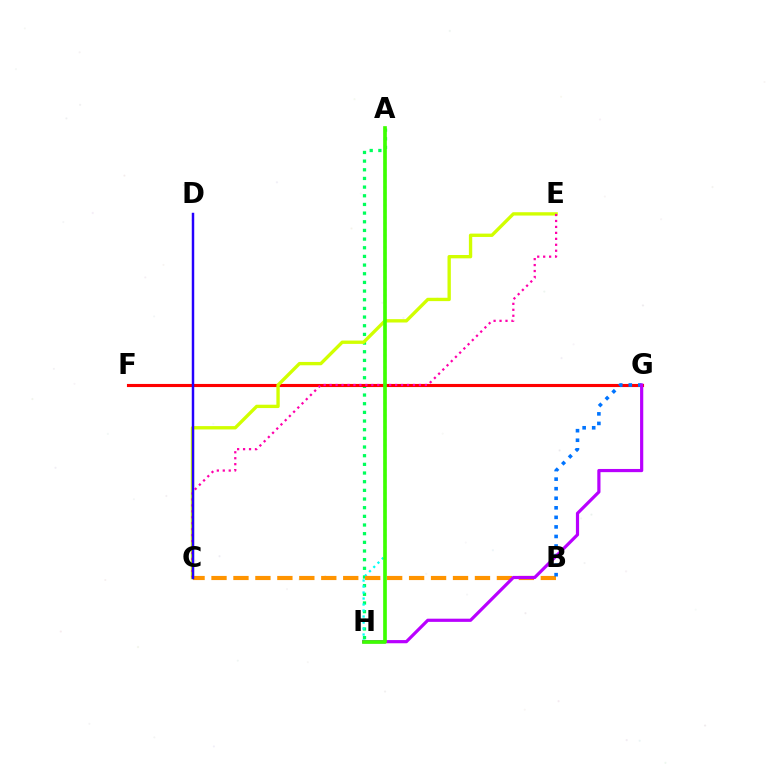{('A', 'H'): [{'color': '#00ff5c', 'line_style': 'dotted', 'thickness': 2.35}, {'color': '#00fff6', 'line_style': 'dotted', 'thickness': 1.63}, {'color': '#3dff00', 'line_style': 'solid', 'thickness': 2.64}], ('F', 'G'): [{'color': '#ff0000', 'line_style': 'solid', 'thickness': 2.24}], ('C', 'E'): [{'color': '#d1ff00', 'line_style': 'solid', 'thickness': 2.41}, {'color': '#ff00ac', 'line_style': 'dotted', 'thickness': 1.62}], ('B', 'C'): [{'color': '#ff9400', 'line_style': 'dashed', 'thickness': 2.98}], ('B', 'G'): [{'color': '#0074ff', 'line_style': 'dotted', 'thickness': 2.6}], ('C', 'D'): [{'color': '#2500ff', 'line_style': 'solid', 'thickness': 1.77}], ('G', 'H'): [{'color': '#b900ff', 'line_style': 'solid', 'thickness': 2.3}]}